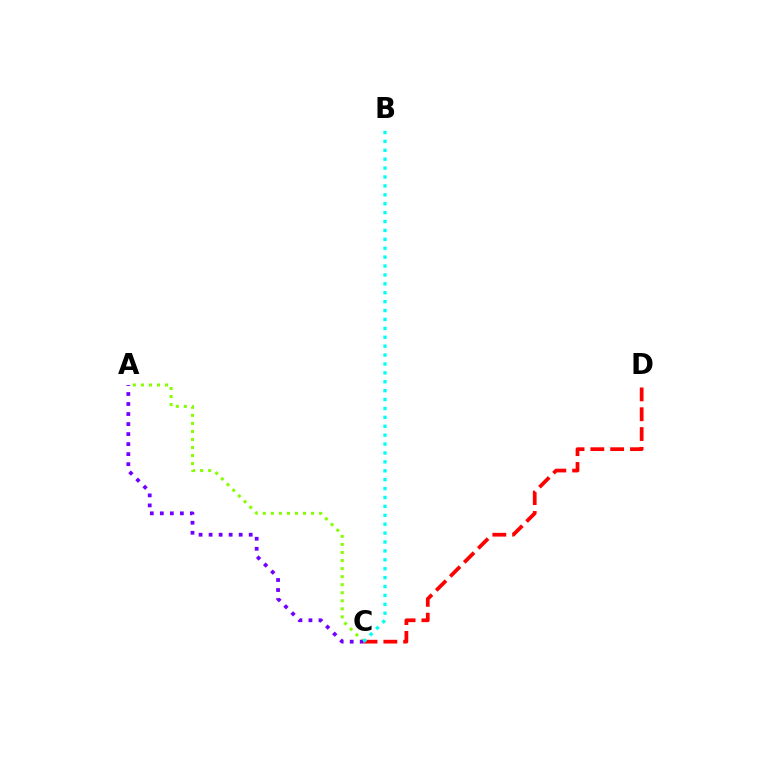{('A', 'C'): [{'color': '#84ff00', 'line_style': 'dotted', 'thickness': 2.18}, {'color': '#7200ff', 'line_style': 'dotted', 'thickness': 2.72}], ('C', 'D'): [{'color': '#ff0000', 'line_style': 'dashed', 'thickness': 2.69}], ('B', 'C'): [{'color': '#00fff6', 'line_style': 'dotted', 'thickness': 2.42}]}